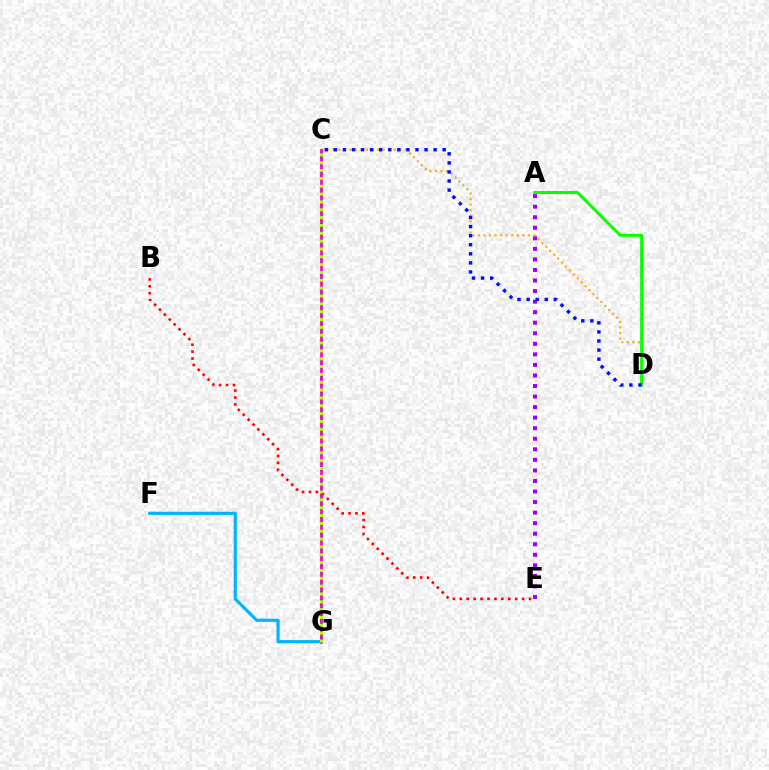{('C', 'G'): [{'color': '#00ff9d', 'line_style': 'dashed', 'thickness': 2.34}, {'color': '#ff00bd', 'line_style': 'solid', 'thickness': 1.92}, {'color': '#b3ff00', 'line_style': 'dotted', 'thickness': 2.13}], ('F', 'G'): [{'color': '#00b5ff', 'line_style': 'solid', 'thickness': 2.27}], ('A', 'E'): [{'color': '#9b00ff', 'line_style': 'dotted', 'thickness': 2.87}], ('C', 'D'): [{'color': '#ffa500', 'line_style': 'dotted', 'thickness': 1.51}, {'color': '#0010ff', 'line_style': 'dotted', 'thickness': 2.46}], ('A', 'D'): [{'color': '#08ff00', 'line_style': 'solid', 'thickness': 2.19}], ('B', 'E'): [{'color': '#ff0000', 'line_style': 'dotted', 'thickness': 1.88}]}